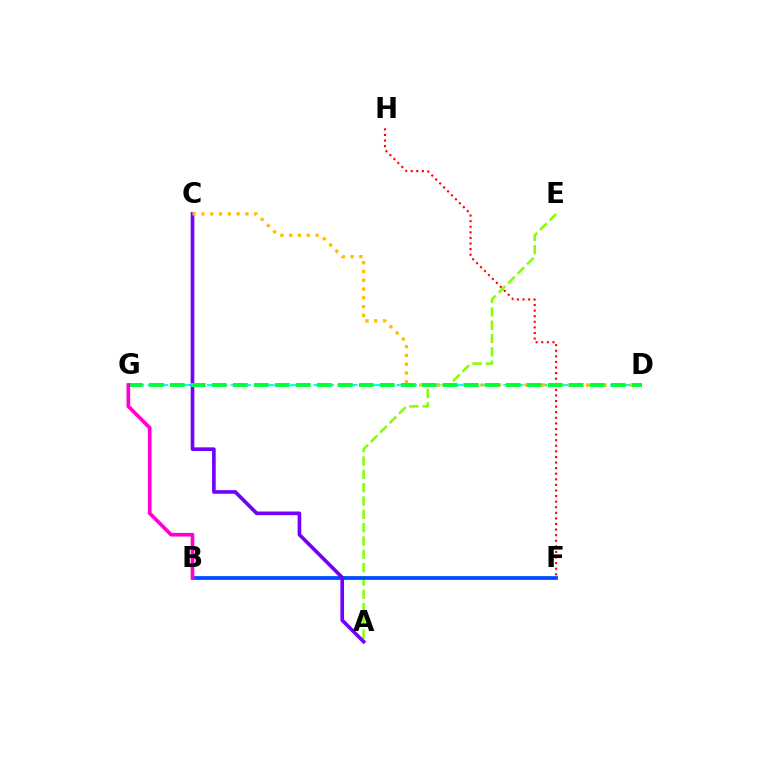{('A', 'E'): [{'color': '#84ff00', 'line_style': 'dashed', 'thickness': 1.81}], ('B', 'F'): [{'color': '#004bff', 'line_style': 'solid', 'thickness': 2.7}], ('D', 'G'): [{'color': '#00fff6', 'line_style': 'dashed', 'thickness': 1.61}, {'color': '#00ff39', 'line_style': 'dashed', 'thickness': 2.85}], ('A', 'C'): [{'color': '#7200ff', 'line_style': 'solid', 'thickness': 2.62}], ('C', 'D'): [{'color': '#ffbd00', 'line_style': 'dotted', 'thickness': 2.39}], ('F', 'H'): [{'color': '#ff0000', 'line_style': 'dotted', 'thickness': 1.52}], ('B', 'G'): [{'color': '#ff00cf', 'line_style': 'solid', 'thickness': 2.65}]}